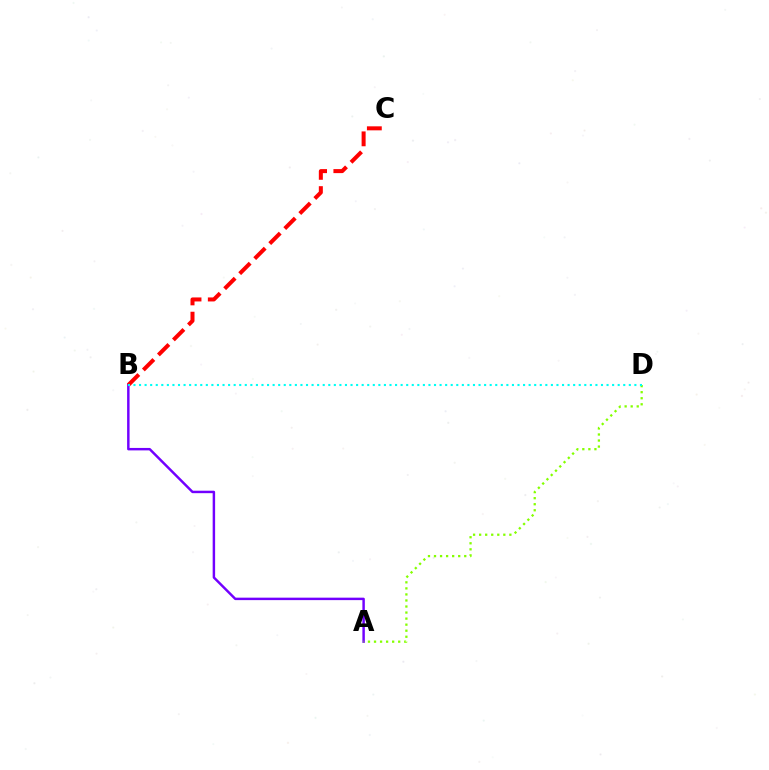{('A', 'B'): [{'color': '#7200ff', 'line_style': 'solid', 'thickness': 1.77}], ('B', 'C'): [{'color': '#ff0000', 'line_style': 'dashed', 'thickness': 2.89}], ('A', 'D'): [{'color': '#84ff00', 'line_style': 'dotted', 'thickness': 1.64}], ('B', 'D'): [{'color': '#00fff6', 'line_style': 'dotted', 'thickness': 1.51}]}